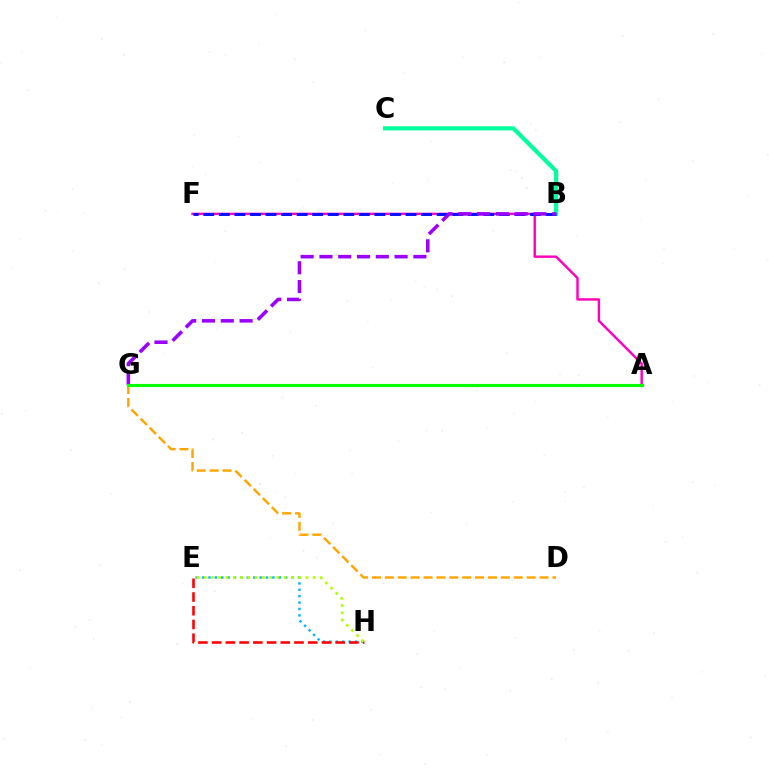{('A', 'F'): [{'color': '#ff00bd', 'line_style': 'solid', 'thickness': 1.75}], ('B', 'C'): [{'color': '#00ff9d', 'line_style': 'solid', 'thickness': 3.0}], ('B', 'F'): [{'color': '#0010ff', 'line_style': 'dashed', 'thickness': 2.11}], ('E', 'H'): [{'color': '#00b5ff', 'line_style': 'dotted', 'thickness': 1.74}, {'color': '#ff0000', 'line_style': 'dashed', 'thickness': 1.86}, {'color': '#b3ff00', 'line_style': 'dotted', 'thickness': 1.97}], ('B', 'G'): [{'color': '#9b00ff', 'line_style': 'dashed', 'thickness': 2.55}], ('D', 'G'): [{'color': '#ffa500', 'line_style': 'dashed', 'thickness': 1.75}], ('A', 'G'): [{'color': '#08ff00', 'line_style': 'solid', 'thickness': 2.26}]}